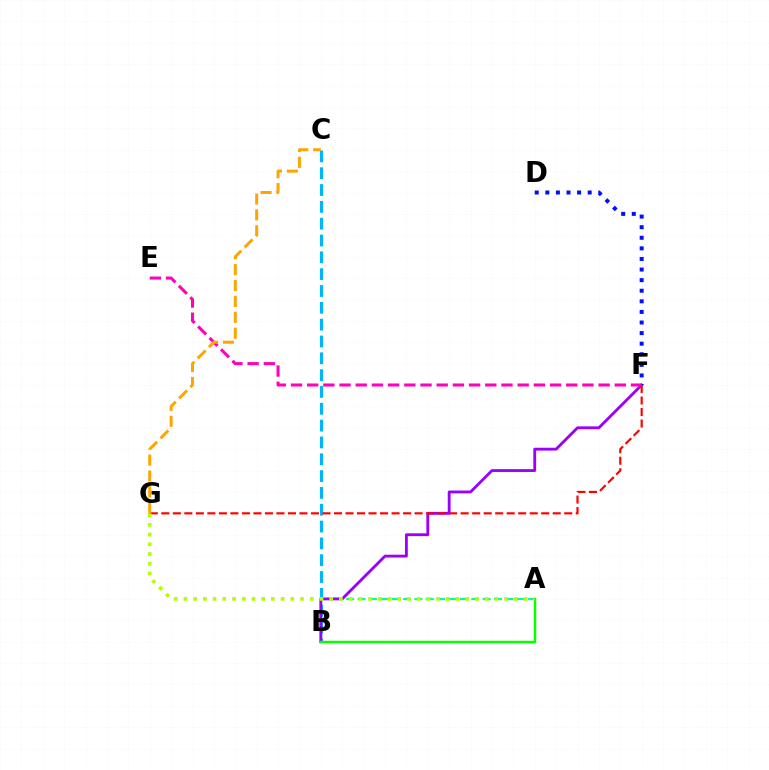{('A', 'B'): [{'color': '#00ff9d', 'line_style': 'dashed', 'thickness': 1.54}, {'color': '#08ff00', 'line_style': 'solid', 'thickness': 1.79}], ('B', 'C'): [{'color': '#00b5ff', 'line_style': 'dashed', 'thickness': 2.29}], ('B', 'F'): [{'color': '#9b00ff', 'line_style': 'solid', 'thickness': 2.05}], ('D', 'F'): [{'color': '#0010ff', 'line_style': 'dotted', 'thickness': 2.88}], ('E', 'F'): [{'color': '#ff00bd', 'line_style': 'dashed', 'thickness': 2.2}], ('F', 'G'): [{'color': '#ff0000', 'line_style': 'dashed', 'thickness': 1.56}], ('A', 'G'): [{'color': '#b3ff00', 'line_style': 'dotted', 'thickness': 2.64}], ('C', 'G'): [{'color': '#ffa500', 'line_style': 'dashed', 'thickness': 2.16}]}